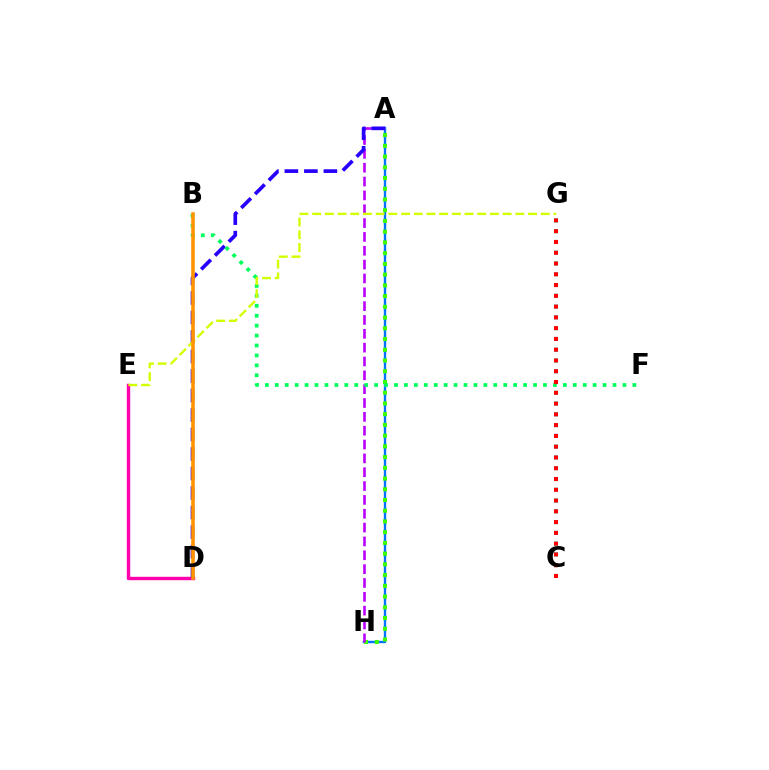{('C', 'G'): [{'color': '#00fff6', 'line_style': 'dotted', 'thickness': 2.93}, {'color': '#ff0000', 'line_style': 'dotted', 'thickness': 2.93}], ('A', 'H'): [{'color': '#0074ff', 'line_style': 'solid', 'thickness': 1.72}, {'color': '#3dff00', 'line_style': 'dotted', 'thickness': 2.92}, {'color': '#b900ff', 'line_style': 'dashed', 'thickness': 1.88}], ('D', 'E'): [{'color': '#ff00ac', 'line_style': 'solid', 'thickness': 2.45}], ('A', 'D'): [{'color': '#2500ff', 'line_style': 'dashed', 'thickness': 2.65}], ('B', 'F'): [{'color': '#00ff5c', 'line_style': 'dotted', 'thickness': 2.7}], ('E', 'G'): [{'color': '#d1ff00', 'line_style': 'dashed', 'thickness': 1.72}], ('B', 'D'): [{'color': '#ff9400', 'line_style': 'solid', 'thickness': 2.58}]}